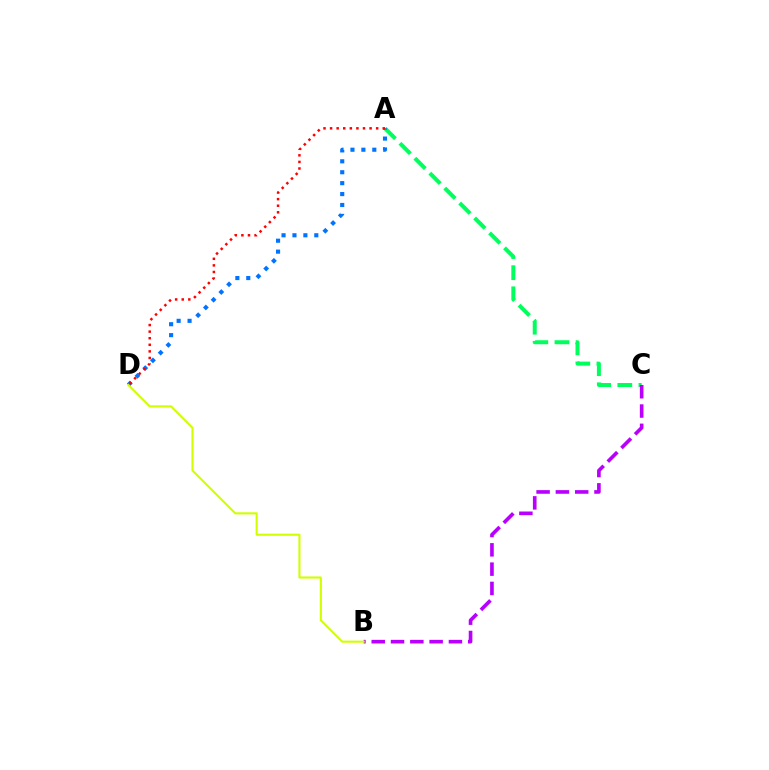{('A', 'C'): [{'color': '#00ff5c', 'line_style': 'dashed', 'thickness': 2.87}], ('A', 'D'): [{'color': '#0074ff', 'line_style': 'dotted', 'thickness': 2.97}, {'color': '#ff0000', 'line_style': 'dotted', 'thickness': 1.79}], ('B', 'C'): [{'color': '#b900ff', 'line_style': 'dashed', 'thickness': 2.62}], ('B', 'D'): [{'color': '#d1ff00', 'line_style': 'solid', 'thickness': 1.53}]}